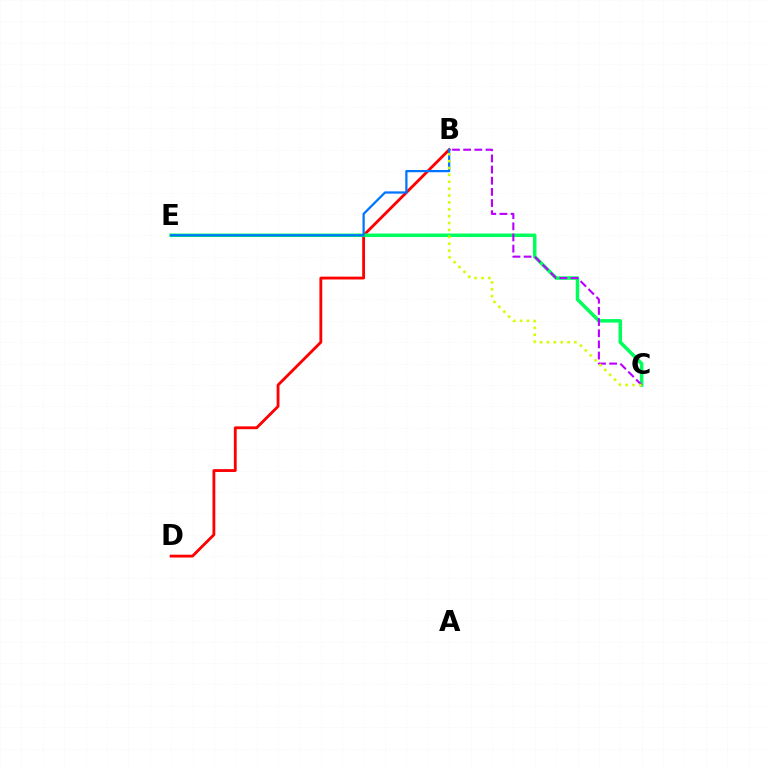{('B', 'D'): [{'color': '#ff0000', 'line_style': 'solid', 'thickness': 2.04}], ('C', 'E'): [{'color': '#00ff5c', 'line_style': 'solid', 'thickness': 2.53}], ('B', 'E'): [{'color': '#0074ff', 'line_style': 'solid', 'thickness': 1.62}], ('B', 'C'): [{'color': '#b900ff', 'line_style': 'dashed', 'thickness': 1.52}, {'color': '#d1ff00', 'line_style': 'dotted', 'thickness': 1.87}]}